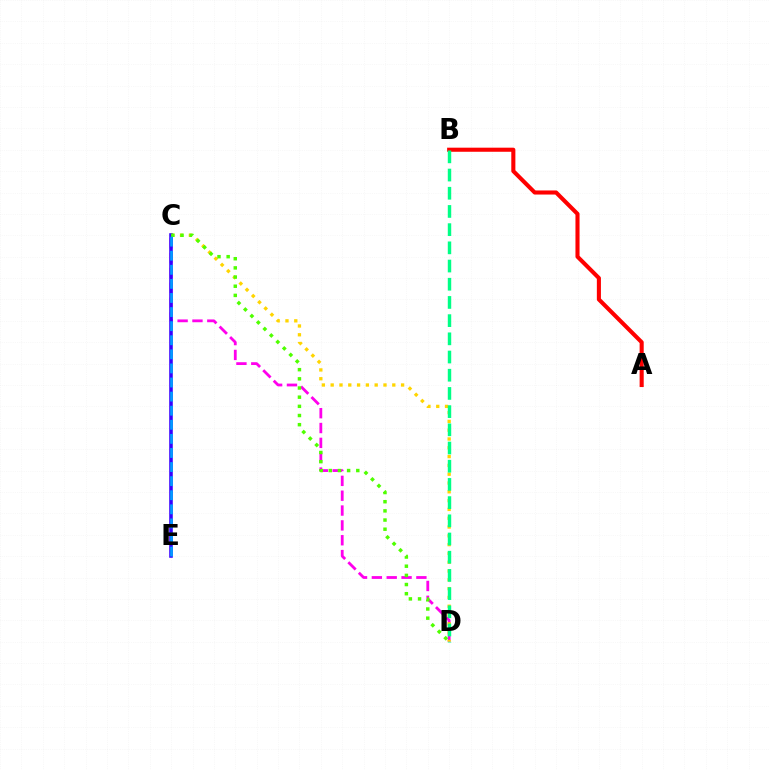{('A', 'B'): [{'color': '#ff0000', 'line_style': 'solid', 'thickness': 2.94}], ('C', 'D'): [{'color': '#ff00ed', 'line_style': 'dashed', 'thickness': 2.02}, {'color': '#ffd500', 'line_style': 'dotted', 'thickness': 2.39}, {'color': '#4fff00', 'line_style': 'dotted', 'thickness': 2.49}], ('B', 'D'): [{'color': '#00ff86', 'line_style': 'dashed', 'thickness': 2.47}], ('C', 'E'): [{'color': '#3700ff', 'line_style': 'solid', 'thickness': 2.57}, {'color': '#009eff', 'line_style': 'dashed', 'thickness': 1.91}]}